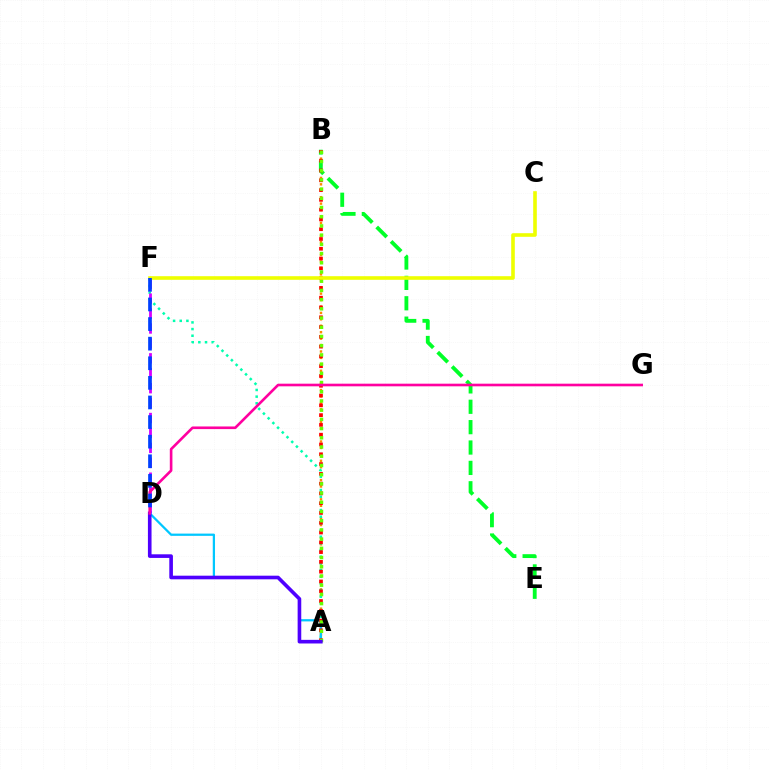{('A', 'B'): [{'color': '#ff8800', 'line_style': 'dotted', 'thickness': 1.75}, {'color': '#ff0000', 'line_style': 'dotted', 'thickness': 2.66}, {'color': '#66ff00', 'line_style': 'dotted', 'thickness': 2.5}], ('B', 'E'): [{'color': '#00ff27', 'line_style': 'dashed', 'thickness': 2.77}], ('A', 'F'): [{'color': '#00ffaf', 'line_style': 'dotted', 'thickness': 1.81}], ('A', 'D'): [{'color': '#00c7ff', 'line_style': 'solid', 'thickness': 1.62}, {'color': '#4f00ff', 'line_style': 'solid', 'thickness': 2.61}], ('D', 'F'): [{'color': '#d600ff', 'line_style': 'dashed', 'thickness': 2.03}, {'color': '#003fff', 'line_style': 'dashed', 'thickness': 2.66}], ('C', 'F'): [{'color': '#eeff00', 'line_style': 'solid', 'thickness': 2.61}], ('D', 'G'): [{'color': '#ff00a0', 'line_style': 'solid', 'thickness': 1.89}]}